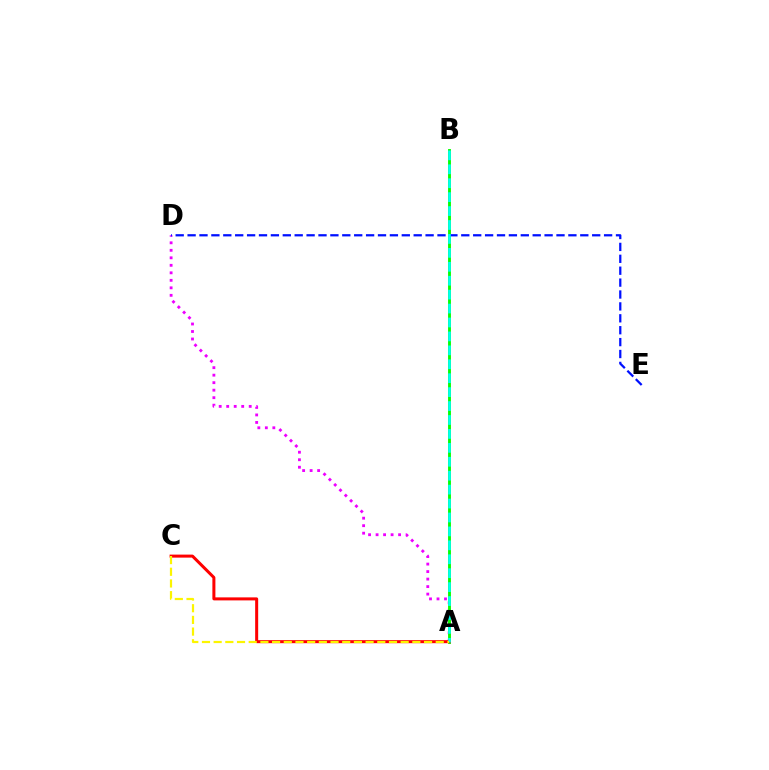{('A', 'D'): [{'color': '#ee00ff', 'line_style': 'dotted', 'thickness': 2.04}], ('A', 'B'): [{'color': '#08ff00', 'line_style': 'solid', 'thickness': 2.07}, {'color': '#00fff6', 'line_style': 'dashed', 'thickness': 1.89}], ('D', 'E'): [{'color': '#0010ff', 'line_style': 'dashed', 'thickness': 1.62}], ('A', 'C'): [{'color': '#ff0000', 'line_style': 'solid', 'thickness': 2.17}, {'color': '#fcf500', 'line_style': 'dashed', 'thickness': 1.59}]}